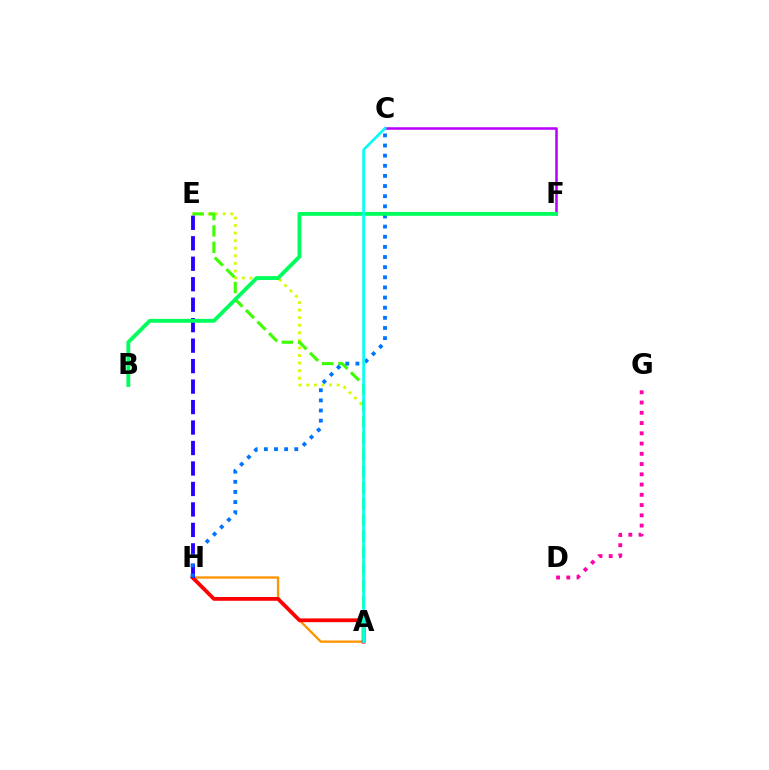{('A', 'H'): [{'color': '#ff9400', 'line_style': 'solid', 'thickness': 1.67}, {'color': '#ff0000', 'line_style': 'solid', 'thickness': 2.71}], ('A', 'E'): [{'color': '#d1ff00', 'line_style': 'dotted', 'thickness': 2.06}, {'color': '#3dff00', 'line_style': 'dashed', 'thickness': 2.22}], ('C', 'F'): [{'color': '#b900ff', 'line_style': 'solid', 'thickness': 1.82}], ('D', 'G'): [{'color': '#ff00ac', 'line_style': 'dotted', 'thickness': 2.79}], ('E', 'H'): [{'color': '#2500ff', 'line_style': 'dashed', 'thickness': 2.78}], ('C', 'H'): [{'color': '#0074ff', 'line_style': 'dotted', 'thickness': 2.75}], ('B', 'F'): [{'color': '#00ff5c', 'line_style': 'solid', 'thickness': 2.77}], ('A', 'C'): [{'color': '#00fff6', 'line_style': 'solid', 'thickness': 1.91}]}